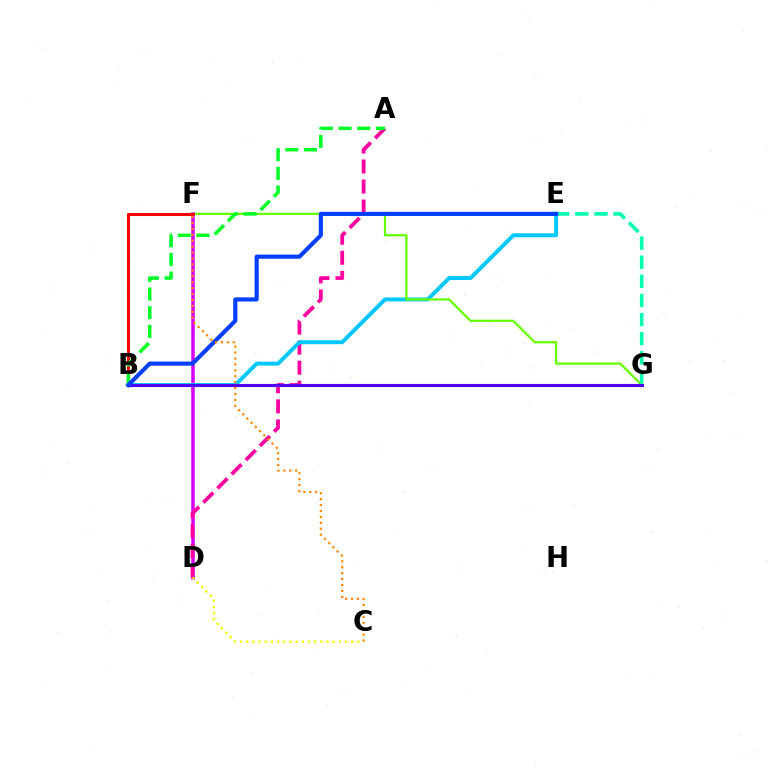{('D', 'F'): [{'color': '#d600ff', 'line_style': 'solid', 'thickness': 2.53}], ('A', 'D'): [{'color': '#ff00a0', 'line_style': 'dashed', 'thickness': 2.72}], ('B', 'E'): [{'color': '#00c7ff', 'line_style': 'solid', 'thickness': 2.83}, {'color': '#003fff', 'line_style': 'solid', 'thickness': 2.97}], ('F', 'G'): [{'color': '#66ff00', 'line_style': 'solid', 'thickness': 1.63}], ('B', 'F'): [{'color': '#ff0000', 'line_style': 'solid', 'thickness': 2.2}], ('C', 'D'): [{'color': '#eeff00', 'line_style': 'dotted', 'thickness': 1.68}], ('B', 'G'): [{'color': '#4f00ff', 'line_style': 'solid', 'thickness': 2.24}], ('E', 'G'): [{'color': '#00ffaf', 'line_style': 'dashed', 'thickness': 2.6}], ('A', 'B'): [{'color': '#00ff27', 'line_style': 'dashed', 'thickness': 2.54}], ('C', 'F'): [{'color': '#ff8800', 'line_style': 'dotted', 'thickness': 1.61}]}